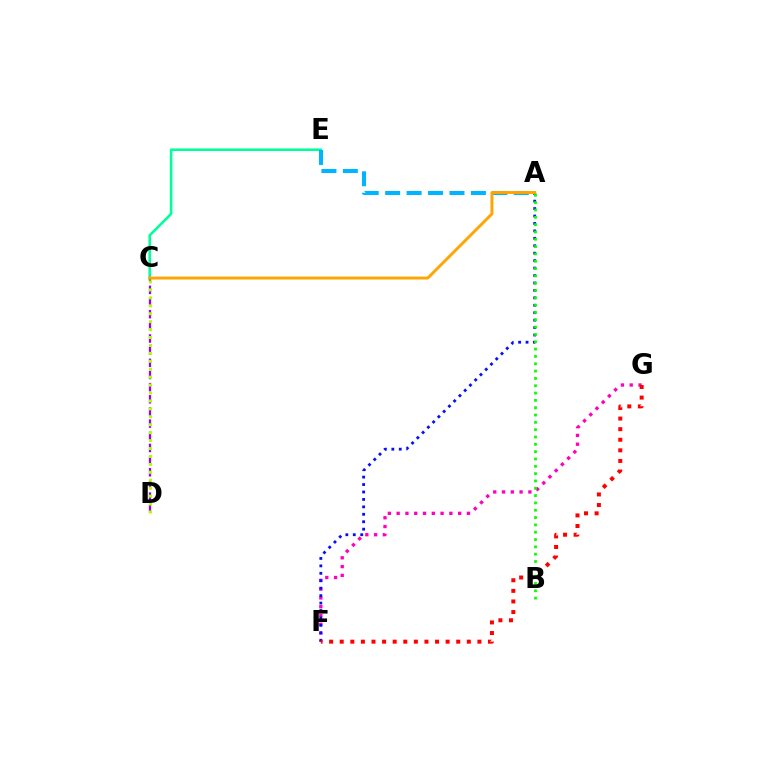{('F', 'G'): [{'color': '#ff00bd', 'line_style': 'dotted', 'thickness': 2.39}, {'color': '#ff0000', 'line_style': 'dotted', 'thickness': 2.88}], ('C', 'D'): [{'color': '#9b00ff', 'line_style': 'dashed', 'thickness': 1.65}, {'color': '#b3ff00', 'line_style': 'dotted', 'thickness': 2.15}], ('A', 'F'): [{'color': '#0010ff', 'line_style': 'dotted', 'thickness': 2.02}], ('C', 'E'): [{'color': '#00ff9d', 'line_style': 'solid', 'thickness': 1.85}], ('A', 'E'): [{'color': '#00b5ff', 'line_style': 'dashed', 'thickness': 2.91}], ('A', 'C'): [{'color': '#ffa500', 'line_style': 'solid', 'thickness': 2.11}], ('A', 'B'): [{'color': '#08ff00', 'line_style': 'dotted', 'thickness': 1.99}]}